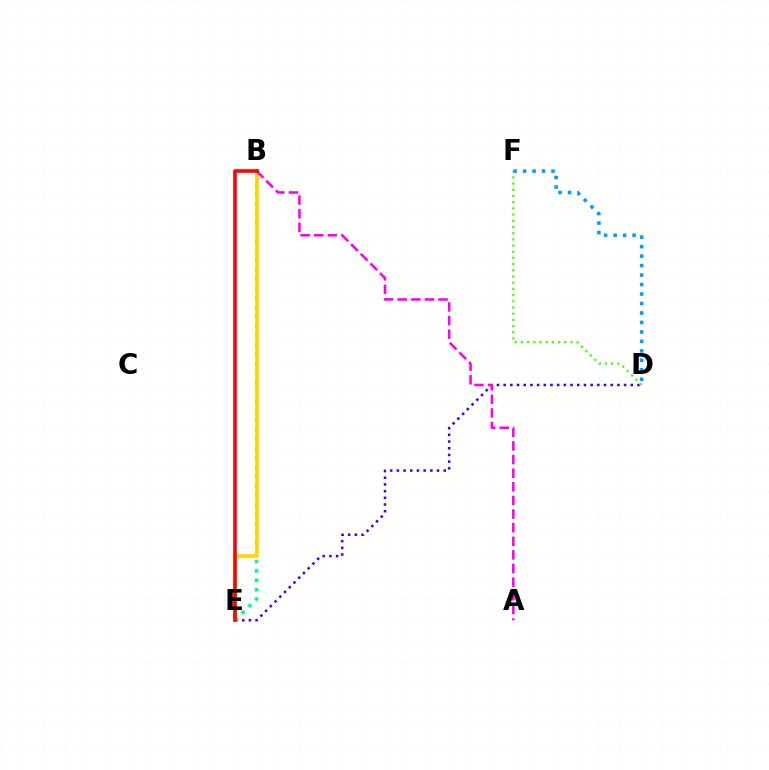{('D', 'E'): [{'color': '#3700ff', 'line_style': 'dotted', 'thickness': 1.82}], ('B', 'E'): [{'color': '#00ff86', 'line_style': 'dotted', 'thickness': 2.56}, {'color': '#ffd500', 'line_style': 'solid', 'thickness': 2.64}, {'color': '#ff0000', 'line_style': 'solid', 'thickness': 2.57}], ('D', 'F'): [{'color': '#4fff00', 'line_style': 'dotted', 'thickness': 1.68}, {'color': '#009eff', 'line_style': 'dotted', 'thickness': 2.57}], ('A', 'B'): [{'color': '#ff00ed', 'line_style': 'dashed', 'thickness': 1.85}]}